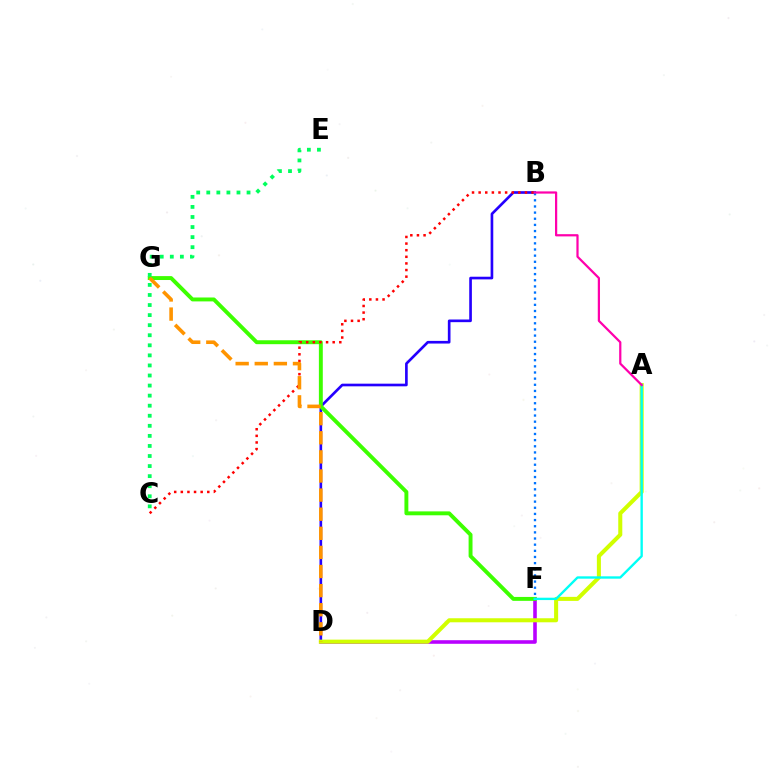{('D', 'F'): [{'color': '#b900ff', 'line_style': 'solid', 'thickness': 2.58}], ('B', 'D'): [{'color': '#2500ff', 'line_style': 'solid', 'thickness': 1.91}], ('A', 'D'): [{'color': '#d1ff00', 'line_style': 'solid', 'thickness': 2.91}], ('F', 'G'): [{'color': '#3dff00', 'line_style': 'solid', 'thickness': 2.82}], ('B', 'C'): [{'color': '#ff0000', 'line_style': 'dotted', 'thickness': 1.8}], ('A', 'F'): [{'color': '#00fff6', 'line_style': 'solid', 'thickness': 1.7}], ('C', 'E'): [{'color': '#00ff5c', 'line_style': 'dotted', 'thickness': 2.73}], ('D', 'G'): [{'color': '#ff9400', 'line_style': 'dashed', 'thickness': 2.6}], ('B', 'F'): [{'color': '#0074ff', 'line_style': 'dotted', 'thickness': 1.67}], ('A', 'B'): [{'color': '#ff00ac', 'line_style': 'solid', 'thickness': 1.61}]}